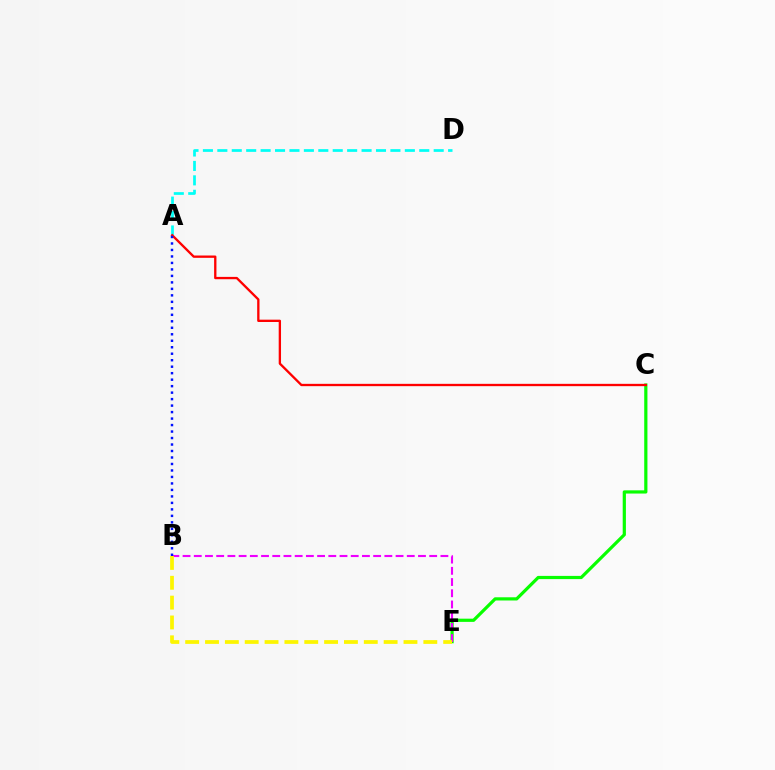{('C', 'E'): [{'color': '#08ff00', 'line_style': 'solid', 'thickness': 2.31}], ('B', 'E'): [{'color': '#ee00ff', 'line_style': 'dashed', 'thickness': 1.52}, {'color': '#fcf500', 'line_style': 'dashed', 'thickness': 2.7}], ('A', 'D'): [{'color': '#00fff6', 'line_style': 'dashed', 'thickness': 1.96}], ('A', 'C'): [{'color': '#ff0000', 'line_style': 'solid', 'thickness': 1.67}], ('A', 'B'): [{'color': '#0010ff', 'line_style': 'dotted', 'thickness': 1.76}]}